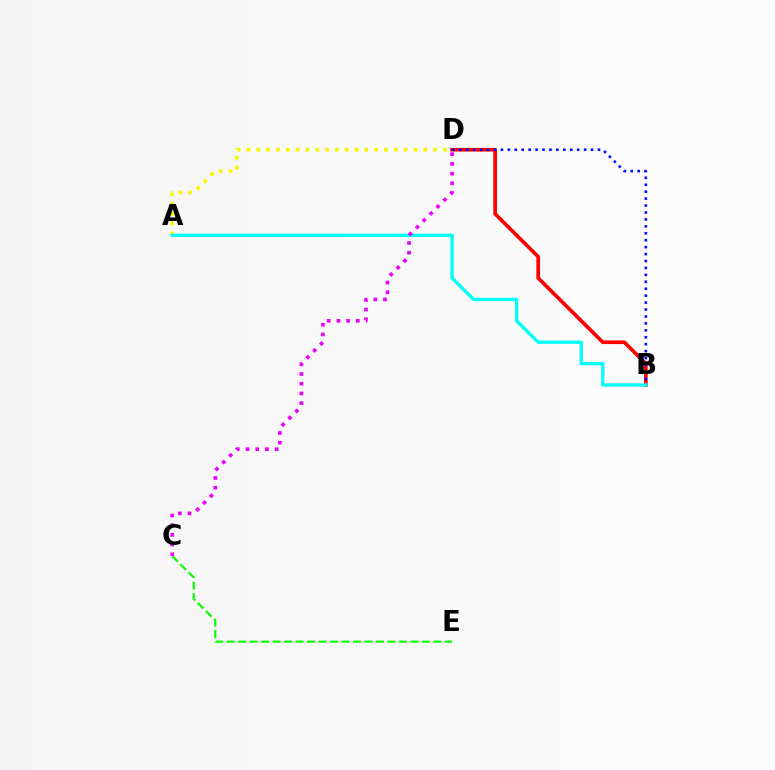{('B', 'D'): [{'color': '#ff0000', 'line_style': 'solid', 'thickness': 2.64}, {'color': '#0010ff', 'line_style': 'dotted', 'thickness': 1.88}], ('C', 'E'): [{'color': '#08ff00', 'line_style': 'dashed', 'thickness': 1.56}], ('A', 'D'): [{'color': '#fcf500', 'line_style': 'dotted', 'thickness': 2.67}], ('A', 'B'): [{'color': '#00fff6', 'line_style': 'solid', 'thickness': 2.39}], ('C', 'D'): [{'color': '#ee00ff', 'line_style': 'dotted', 'thickness': 2.64}]}